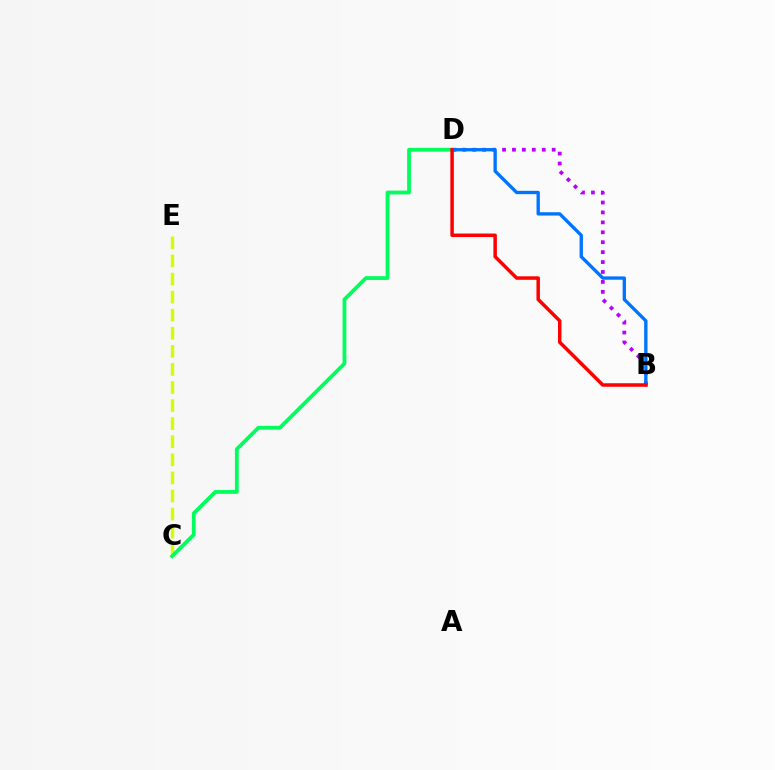{('B', 'D'): [{'color': '#b900ff', 'line_style': 'dotted', 'thickness': 2.7}, {'color': '#0074ff', 'line_style': 'solid', 'thickness': 2.4}, {'color': '#ff0000', 'line_style': 'solid', 'thickness': 2.52}], ('C', 'E'): [{'color': '#d1ff00', 'line_style': 'dashed', 'thickness': 2.46}], ('C', 'D'): [{'color': '#00ff5c', 'line_style': 'solid', 'thickness': 2.73}]}